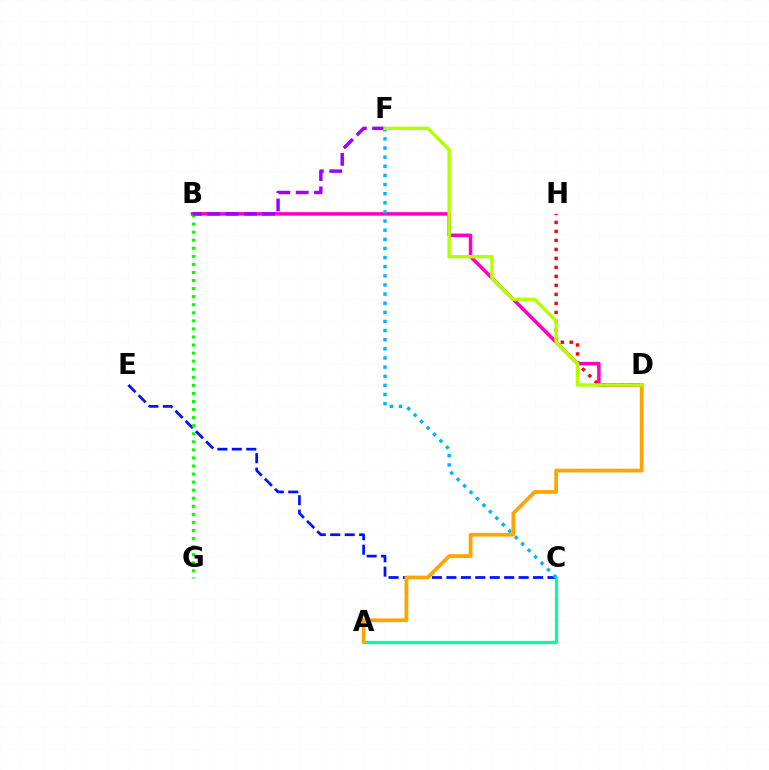{('D', 'H'): [{'color': '#ff0000', 'line_style': 'dotted', 'thickness': 2.44}], ('C', 'E'): [{'color': '#0010ff', 'line_style': 'dashed', 'thickness': 1.96}], ('B', 'D'): [{'color': '#ff00bd', 'line_style': 'solid', 'thickness': 2.52}], ('B', 'G'): [{'color': '#08ff00', 'line_style': 'dotted', 'thickness': 2.19}], ('A', 'C'): [{'color': '#00ff9d', 'line_style': 'solid', 'thickness': 2.32}], ('C', 'F'): [{'color': '#00b5ff', 'line_style': 'dotted', 'thickness': 2.48}], ('A', 'D'): [{'color': '#ffa500', 'line_style': 'solid', 'thickness': 2.71}], ('B', 'F'): [{'color': '#9b00ff', 'line_style': 'dashed', 'thickness': 2.49}], ('D', 'F'): [{'color': '#b3ff00', 'line_style': 'solid', 'thickness': 2.45}]}